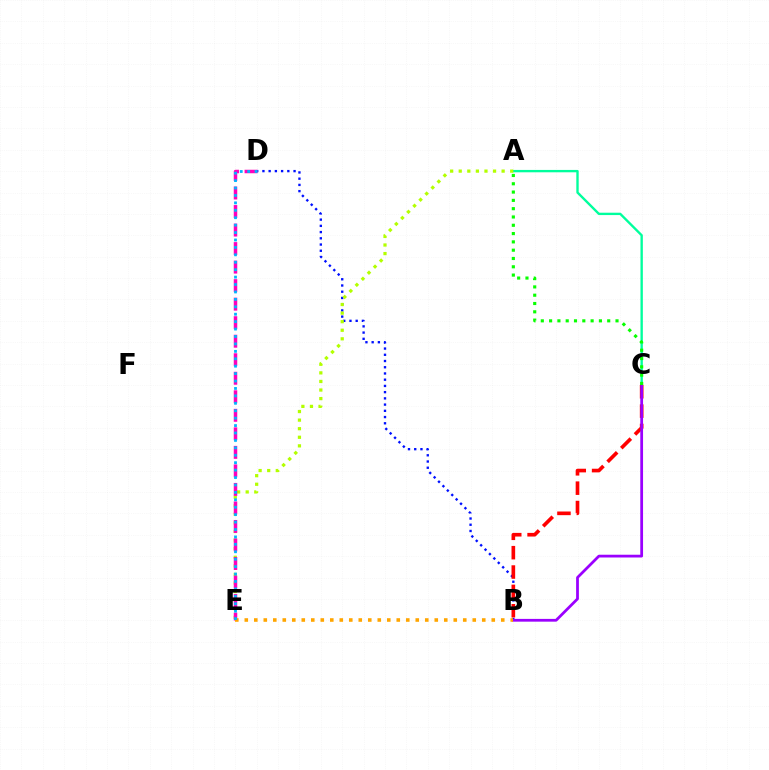{('A', 'C'): [{'color': '#00ff9d', 'line_style': 'solid', 'thickness': 1.7}, {'color': '#08ff00', 'line_style': 'dotted', 'thickness': 2.26}], ('B', 'D'): [{'color': '#0010ff', 'line_style': 'dotted', 'thickness': 1.69}], ('B', 'C'): [{'color': '#ff0000', 'line_style': 'dashed', 'thickness': 2.63}, {'color': '#9b00ff', 'line_style': 'solid', 'thickness': 1.99}], ('A', 'E'): [{'color': '#b3ff00', 'line_style': 'dotted', 'thickness': 2.33}], ('D', 'E'): [{'color': '#ff00bd', 'line_style': 'dashed', 'thickness': 2.52}, {'color': '#00b5ff', 'line_style': 'dotted', 'thickness': 2.02}], ('B', 'E'): [{'color': '#ffa500', 'line_style': 'dotted', 'thickness': 2.58}]}